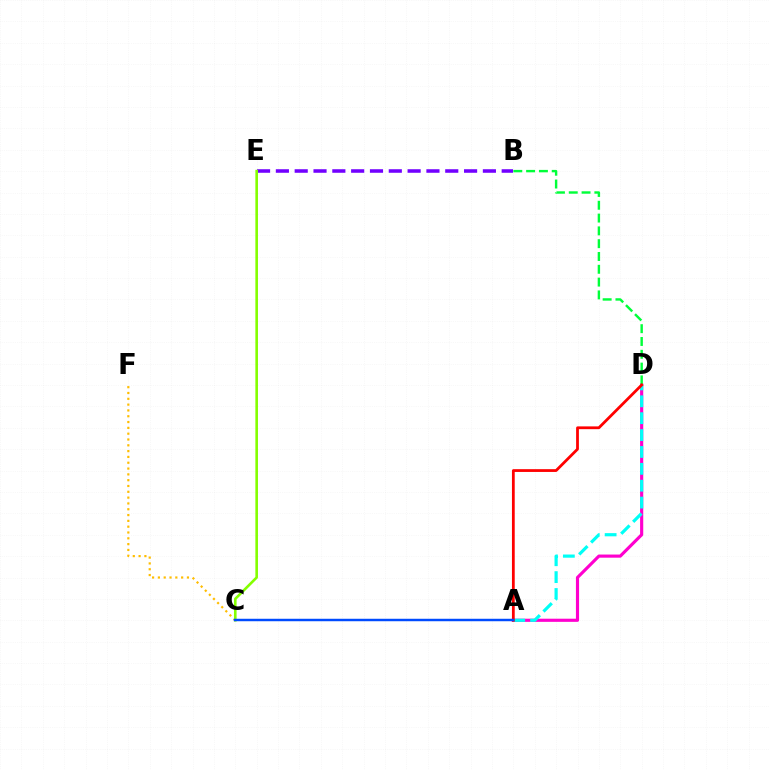{('A', 'D'): [{'color': '#ff00cf', 'line_style': 'solid', 'thickness': 2.26}, {'color': '#00fff6', 'line_style': 'dashed', 'thickness': 2.29}, {'color': '#ff0000', 'line_style': 'solid', 'thickness': 2.0}], ('B', 'E'): [{'color': '#7200ff', 'line_style': 'dashed', 'thickness': 2.56}], ('B', 'D'): [{'color': '#00ff39', 'line_style': 'dashed', 'thickness': 1.74}], ('C', 'F'): [{'color': '#ffbd00', 'line_style': 'dotted', 'thickness': 1.58}], ('C', 'E'): [{'color': '#84ff00', 'line_style': 'solid', 'thickness': 1.88}], ('A', 'C'): [{'color': '#004bff', 'line_style': 'solid', 'thickness': 1.77}]}